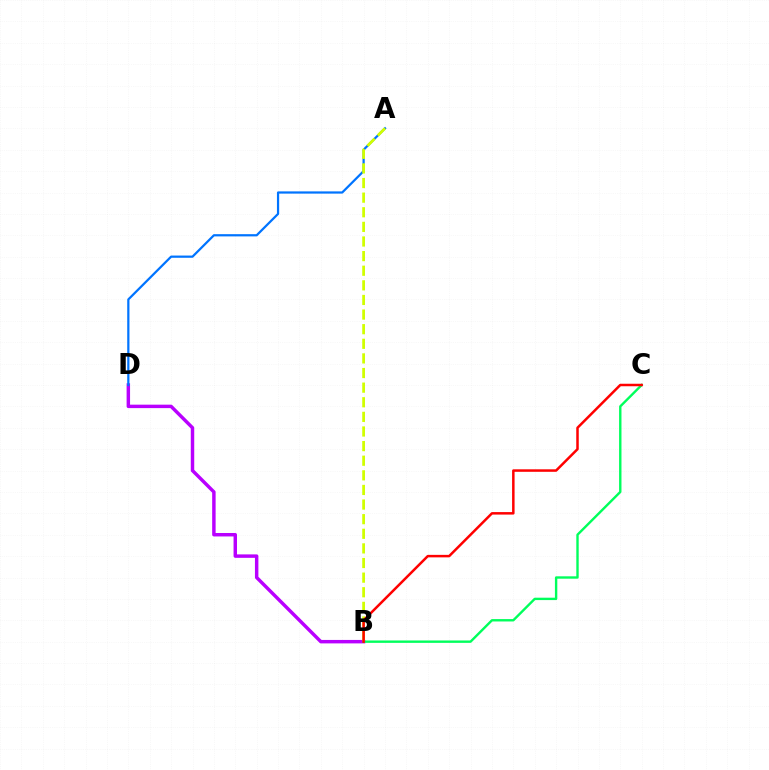{('B', 'D'): [{'color': '#b900ff', 'line_style': 'solid', 'thickness': 2.48}], ('A', 'D'): [{'color': '#0074ff', 'line_style': 'solid', 'thickness': 1.6}], ('B', 'C'): [{'color': '#00ff5c', 'line_style': 'solid', 'thickness': 1.72}, {'color': '#ff0000', 'line_style': 'solid', 'thickness': 1.8}], ('A', 'B'): [{'color': '#d1ff00', 'line_style': 'dashed', 'thickness': 1.99}]}